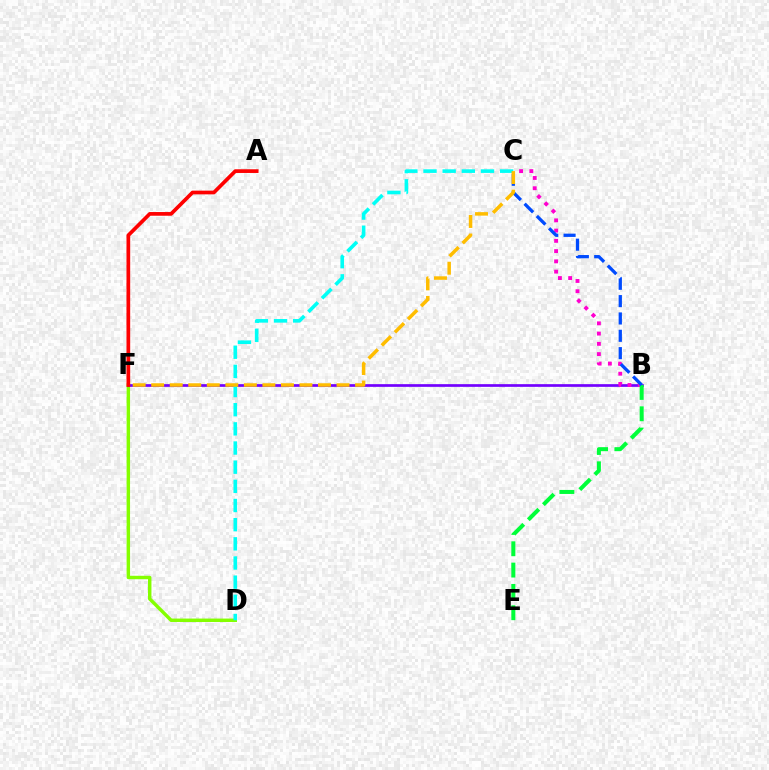{('D', 'F'): [{'color': '#84ff00', 'line_style': 'solid', 'thickness': 2.47}], ('B', 'F'): [{'color': '#7200ff', 'line_style': 'solid', 'thickness': 1.94}], ('C', 'D'): [{'color': '#00fff6', 'line_style': 'dashed', 'thickness': 2.6}], ('B', 'C'): [{'color': '#ff00cf', 'line_style': 'dotted', 'thickness': 2.78}, {'color': '#004bff', 'line_style': 'dashed', 'thickness': 2.36}], ('B', 'E'): [{'color': '#00ff39', 'line_style': 'dashed', 'thickness': 2.9}], ('A', 'F'): [{'color': '#ff0000', 'line_style': 'solid', 'thickness': 2.67}], ('C', 'F'): [{'color': '#ffbd00', 'line_style': 'dashed', 'thickness': 2.52}]}